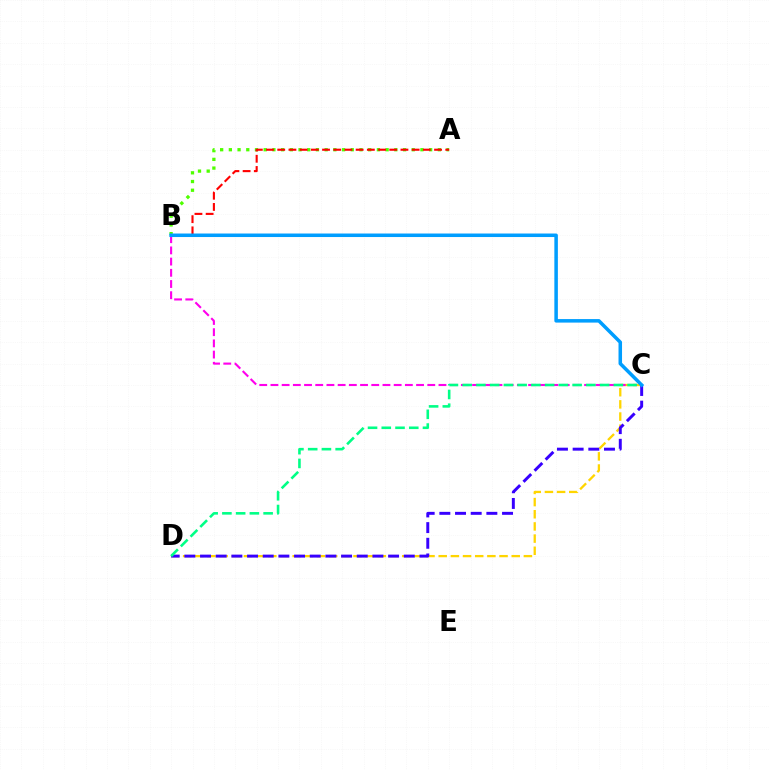{('A', 'B'): [{'color': '#4fff00', 'line_style': 'dotted', 'thickness': 2.37}, {'color': '#ff0000', 'line_style': 'dashed', 'thickness': 1.52}], ('C', 'D'): [{'color': '#ffd500', 'line_style': 'dashed', 'thickness': 1.65}, {'color': '#3700ff', 'line_style': 'dashed', 'thickness': 2.13}, {'color': '#00ff86', 'line_style': 'dashed', 'thickness': 1.87}], ('B', 'C'): [{'color': '#ff00ed', 'line_style': 'dashed', 'thickness': 1.52}, {'color': '#009eff', 'line_style': 'solid', 'thickness': 2.54}]}